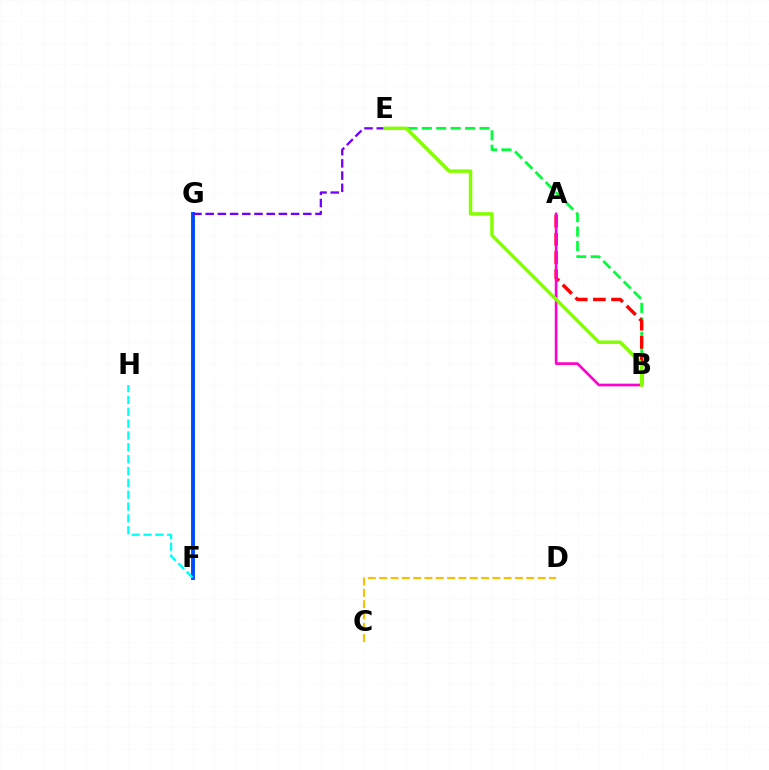{('F', 'G'): [{'color': '#004bff', 'line_style': 'solid', 'thickness': 2.81}], ('B', 'E'): [{'color': '#00ff39', 'line_style': 'dashed', 'thickness': 1.96}, {'color': '#84ff00', 'line_style': 'solid', 'thickness': 2.5}], ('E', 'G'): [{'color': '#7200ff', 'line_style': 'dashed', 'thickness': 1.66}], ('A', 'B'): [{'color': '#ff0000', 'line_style': 'dashed', 'thickness': 2.47}, {'color': '#ff00cf', 'line_style': 'solid', 'thickness': 1.93}], ('F', 'H'): [{'color': '#00fff6', 'line_style': 'dashed', 'thickness': 1.61}], ('C', 'D'): [{'color': '#ffbd00', 'line_style': 'dashed', 'thickness': 1.54}]}